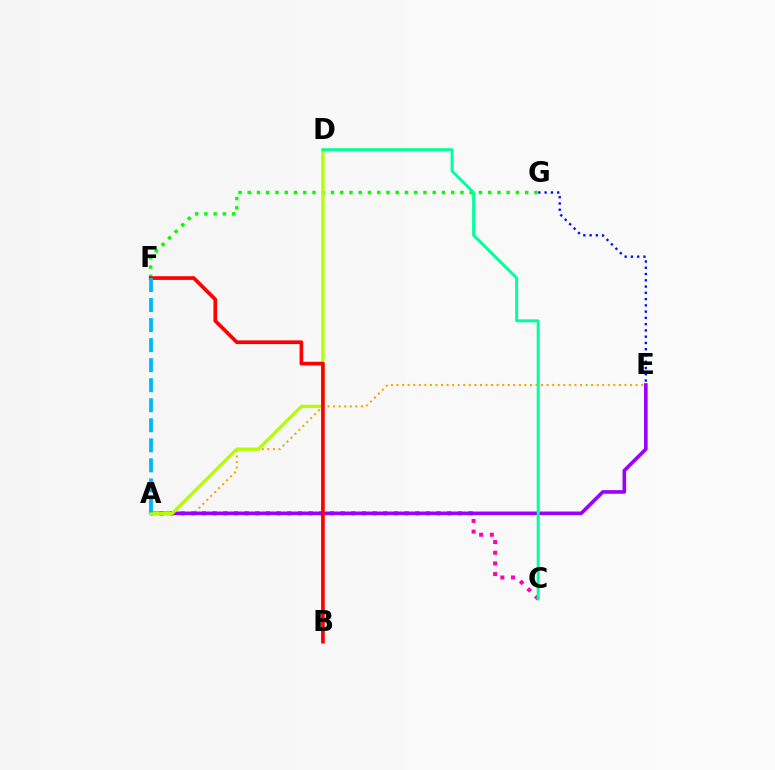{('F', 'G'): [{'color': '#08ff00', 'line_style': 'dotted', 'thickness': 2.51}], ('A', 'C'): [{'color': '#ff00bd', 'line_style': 'dotted', 'thickness': 2.9}], ('E', 'G'): [{'color': '#0010ff', 'line_style': 'dotted', 'thickness': 1.7}], ('A', 'E'): [{'color': '#ffa500', 'line_style': 'dotted', 'thickness': 1.51}, {'color': '#9b00ff', 'line_style': 'solid', 'thickness': 2.6}], ('A', 'D'): [{'color': '#b3ff00', 'line_style': 'solid', 'thickness': 2.37}], ('C', 'D'): [{'color': '#00ff9d', 'line_style': 'solid', 'thickness': 2.14}], ('B', 'F'): [{'color': '#ff0000', 'line_style': 'solid', 'thickness': 2.65}], ('A', 'F'): [{'color': '#00b5ff', 'line_style': 'dashed', 'thickness': 2.72}]}